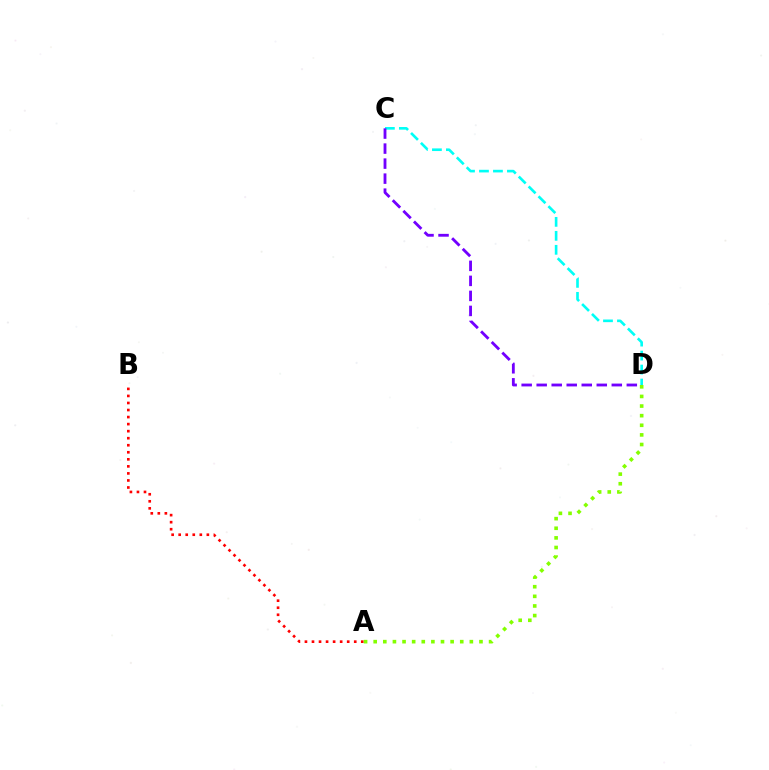{('A', 'B'): [{'color': '#ff0000', 'line_style': 'dotted', 'thickness': 1.91}], ('C', 'D'): [{'color': '#00fff6', 'line_style': 'dashed', 'thickness': 1.9}, {'color': '#7200ff', 'line_style': 'dashed', 'thickness': 2.04}], ('A', 'D'): [{'color': '#84ff00', 'line_style': 'dotted', 'thickness': 2.61}]}